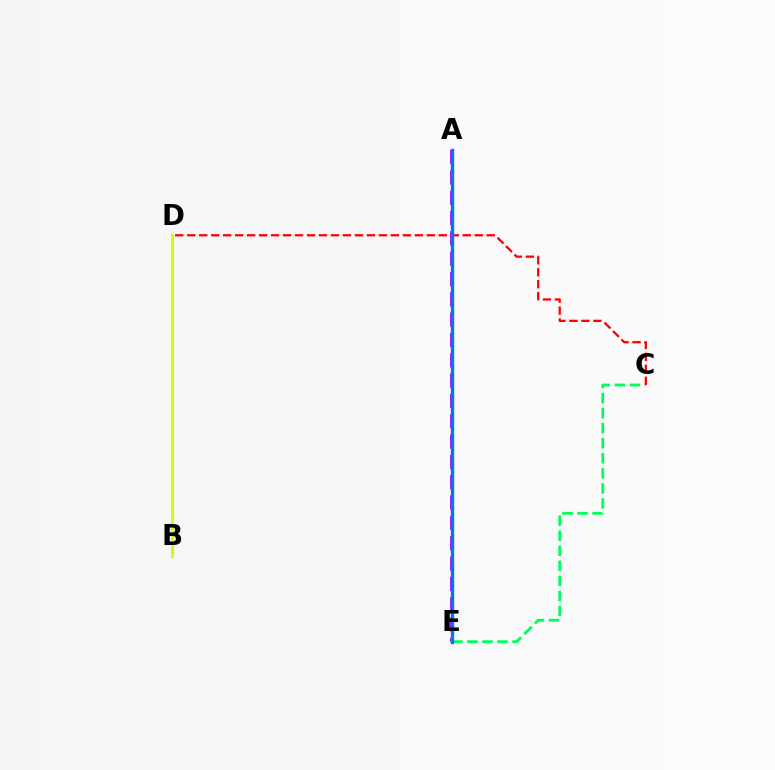{('B', 'D'): [{'color': '#d1ff00', 'line_style': 'solid', 'thickness': 2.18}], ('C', 'E'): [{'color': '#00ff5c', 'line_style': 'dashed', 'thickness': 2.05}], ('C', 'D'): [{'color': '#ff0000', 'line_style': 'dashed', 'thickness': 1.63}], ('A', 'E'): [{'color': '#b900ff', 'line_style': 'dashed', 'thickness': 2.76}, {'color': '#0074ff', 'line_style': 'solid', 'thickness': 2.4}]}